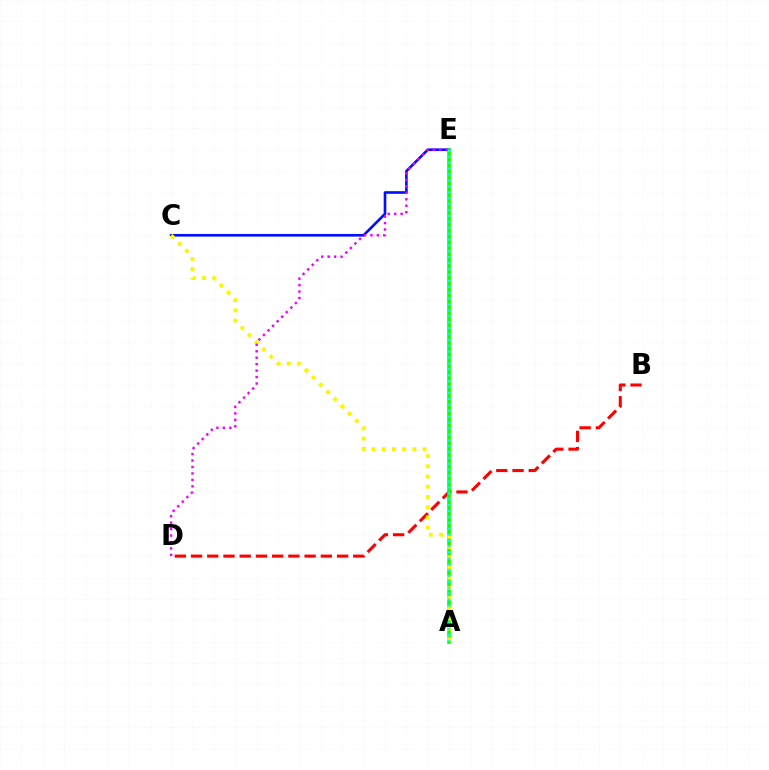{('C', 'E'): [{'color': '#0010ff', 'line_style': 'solid', 'thickness': 1.91}], ('B', 'D'): [{'color': '#ff0000', 'line_style': 'dashed', 'thickness': 2.2}], ('A', 'E'): [{'color': '#08ff00', 'line_style': 'solid', 'thickness': 2.59}, {'color': '#00fff6', 'line_style': 'dotted', 'thickness': 1.6}], ('A', 'C'): [{'color': '#fcf500', 'line_style': 'dotted', 'thickness': 2.77}], ('D', 'E'): [{'color': '#ee00ff', 'line_style': 'dotted', 'thickness': 1.75}]}